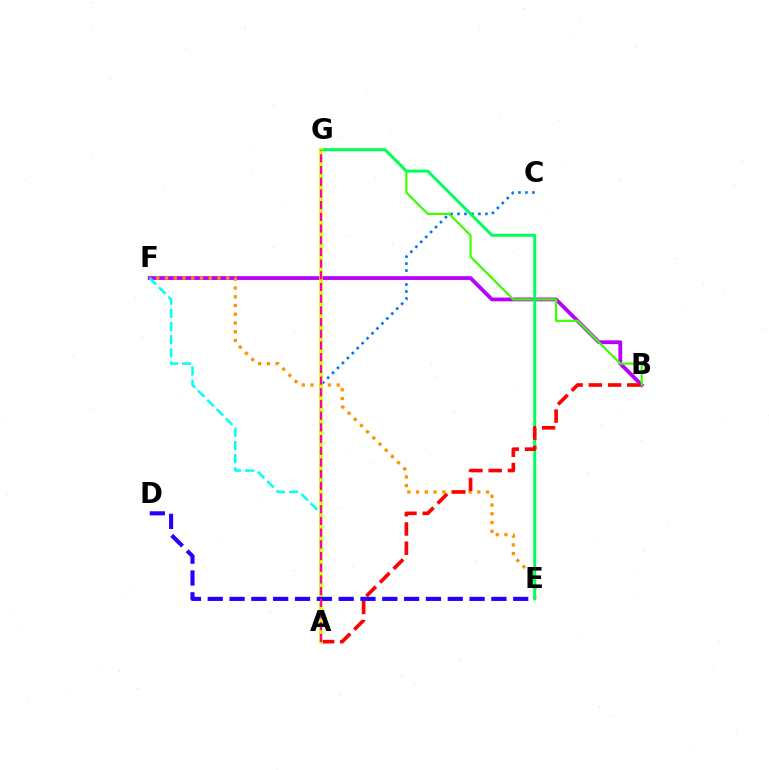{('A', 'C'): [{'color': '#0074ff', 'line_style': 'dotted', 'thickness': 1.9}], ('B', 'F'): [{'color': '#b900ff', 'line_style': 'solid', 'thickness': 2.74}], ('E', 'F'): [{'color': '#ff9400', 'line_style': 'dotted', 'thickness': 2.38}], ('B', 'G'): [{'color': '#3dff00', 'line_style': 'solid', 'thickness': 1.57}], ('A', 'F'): [{'color': '#00fff6', 'line_style': 'dashed', 'thickness': 1.79}], ('E', 'G'): [{'color': '#00ff5c', 'line_style': 'solid', 'thickness': 2.14}], ('A', 'B'): [{'color': '#ff0000', 'line_style': 'dashed', 'thickness': 2.61}], ('A', 'G'): [{'color': '#d1ff00', 'line_style': 'solid', 'thickness': 2.53}, {'color': '#ff00ac', 'line_style': 'dashed', 'thickness': 1.59}], ('D', 'E'): [{'color': '#2500ff', 'line_style': 'dashed', 'thickness': 2.96}]}